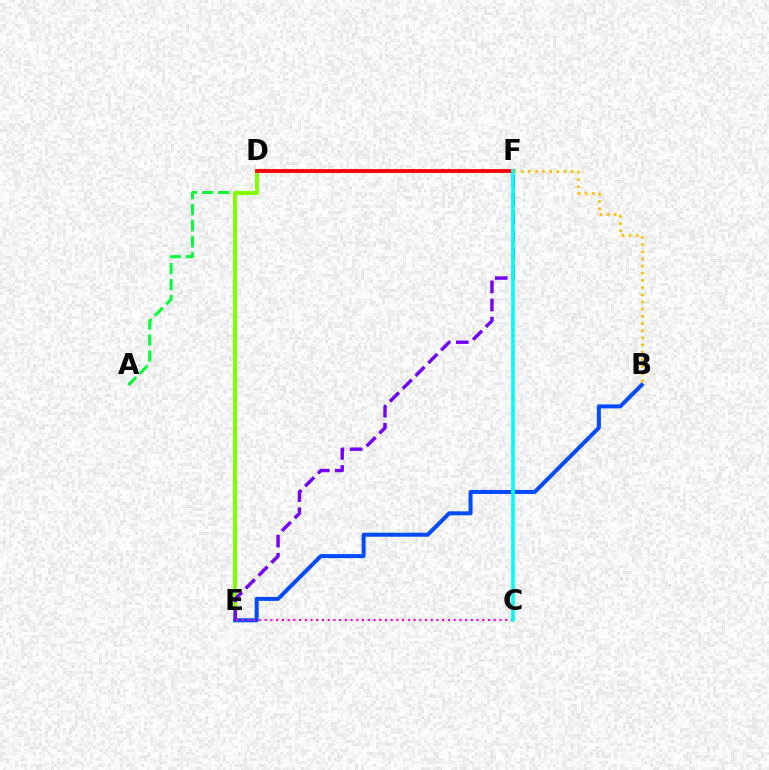{('A', 'D'): [{'color': '#00ff39', 'line_style': 'dashed', 'thickness': 2.18}], ('D', 'E'): [{'color': '#84ff00', 'line_style': 'solid', 'thickness': 2.94}], ('D', 'F'): [{'color': '#ff0000', 'line_style': 'solid', 'thickness': 2.74}], ('B', 'E'): [{'color': '#004bff', 'line_style': 'solid', 'thickness': 2.88}], ('B', 'F'): [{'color': '#ffbd00', 'line_style': 'dotted', 'thickness': 1.95}], ('E', 'F'): [{'color': '#7200ff', 'line_style': 'dashed', 'thickness': 2.46}], ('C', 'E'): [{'color': '#ff00cf', 'line_style': 'dotted', 'thickness': 1.56}], ('C', 'F'): [{'color': '#00fff6', 'line_style': 'solid', 'thickness': 2.63}]}